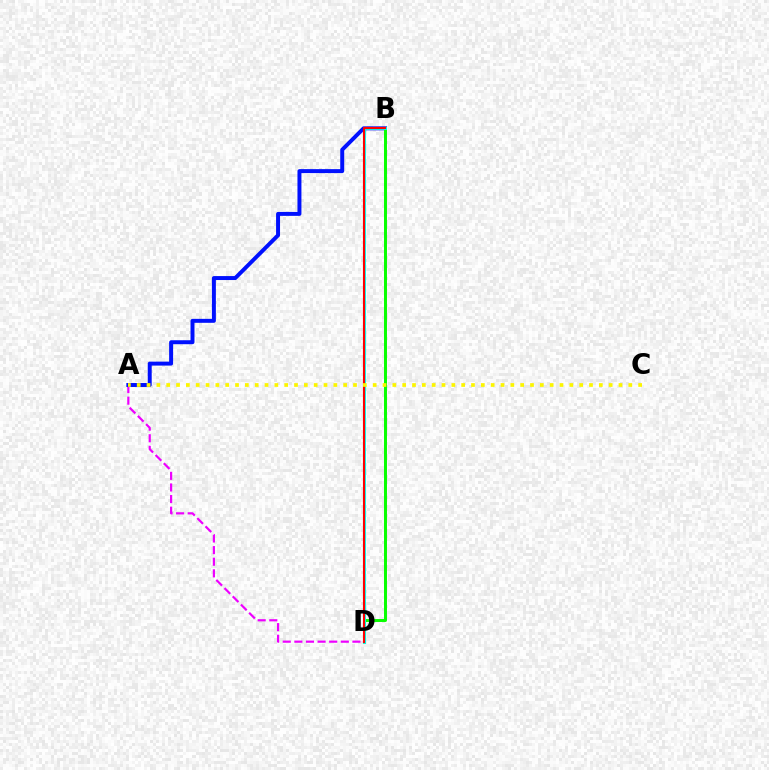{('A', 'D'): [{'color': '#ee00ff', 'line_style': 'dashed', 'thickness': 1.58}], ('A', 'B'): [{'color': '#0010ff', 'line_style': 'solid', 'thickness': 2.85}], ('B', 'D'): [{'color': '#08ff00', 'line_style': 'solid', 'thickness': 2.14}, {'color': '#00fff6', 'line_style': 'solid', 'thickness': 2.08}, {'color': '#ff0000', 'line_style': 'solid', 'thickness': 1.53}], ('A', 'C'): [{'color': '#fcf500', 'line_style': 'dotted', 'thickness': 2.67}]}